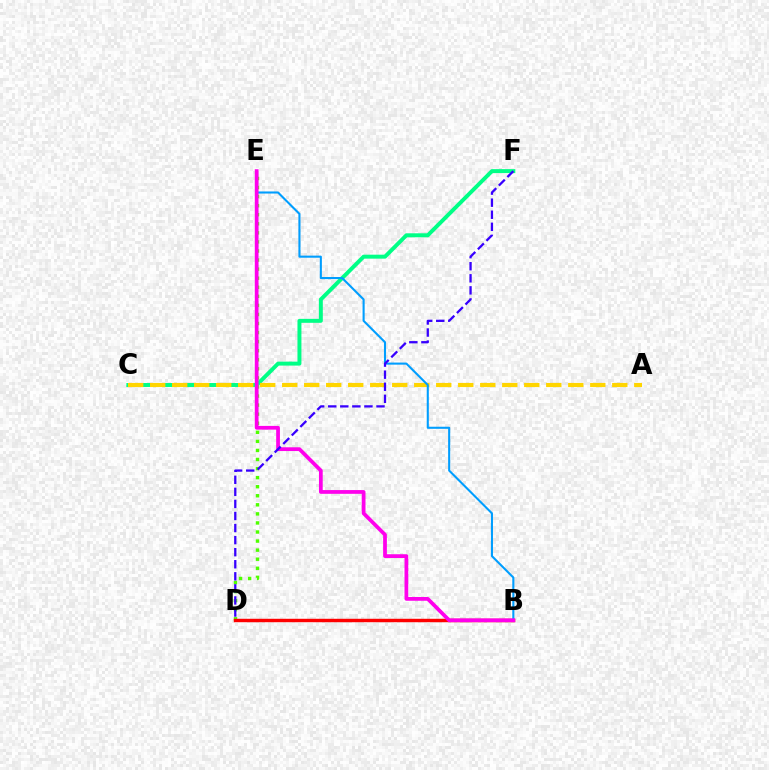{('C', 'F'): [{'color': '#00ff86', 'line_style': 'solid', 'thickness': 2.85}], ('D', 'E'): [{'color': '#4fff00', 'line_style': 'dotted', 'thickness': 2.46}], ('A', 'C'): [{'color': '#ffd500', 'line_style': 'dashed', 'thickness': 2.99}], ('B', 'D'): [{'color': '#ff0000', 'line_style': 'solid', 'thickness': 2.47}], ('B', 'E'): [{'color': '#009eff', 'line_style': 'solid', 'thickness': 1.5}, {'color': '#ff00ed', 'line_style': 'solid', 'thickness': 2.7}], ('D', 'F'): [{'color': '#3700ff', 'line_style': 'dashed', 'thickness': 1.64}]}